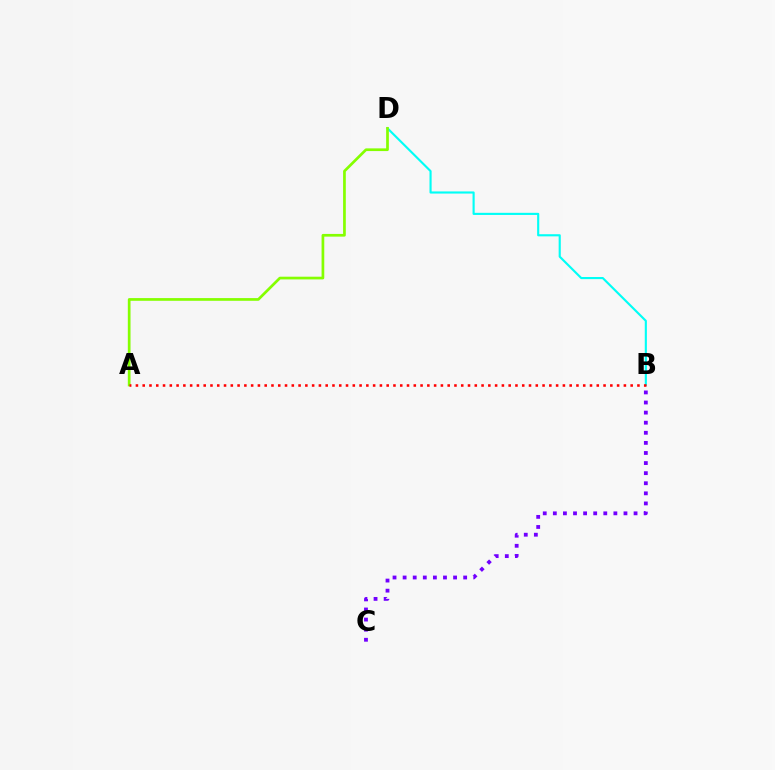{('B', 'D'): [{'color': '#00fff6', 'line_style': 'solid', 'thickness': 1.53}], ('A', 'D'): [{'color': '#84ff00', 'line_style': 'solid', 'thickness': 1.95}], ('A', 'B'): [{'color': '#ff0000', 'line_style': 'dotted', 'thickness': 1.84}], ('B', 'C'): [{'color': '#7200ff', 'line_style': 'dotted', 'thickness': 2.74}]}